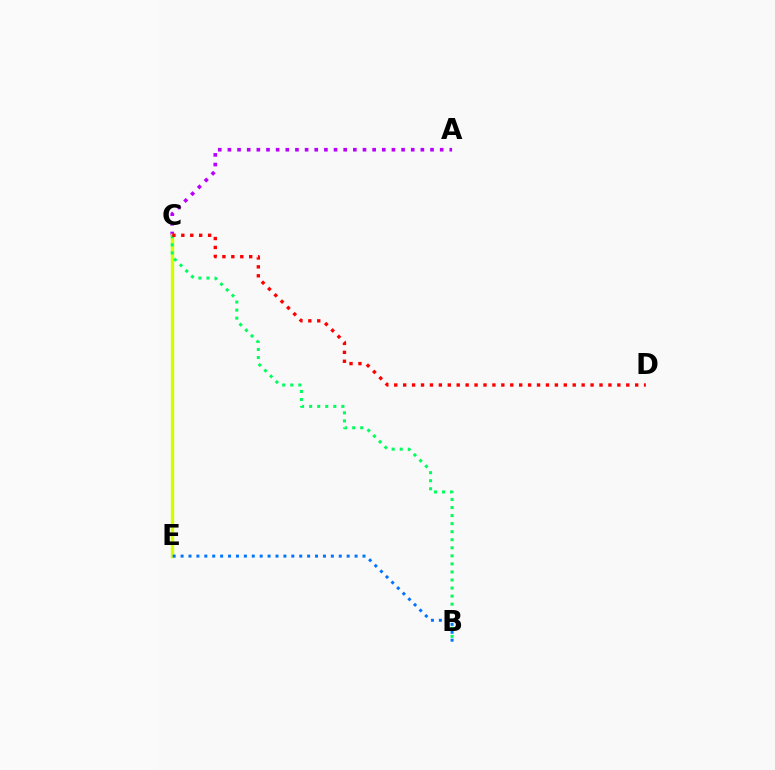{('A', 'C'): [{'color': '#b900ff', 'line_style': 'dotted', 'thickness': 2.62}], ('C', 'E'): [{'color': '#d1ff00', 'line_style': 'solid', 'thickness': 2.45}], ('B', 'C'): [{'color': '#00ff5c', 'line_style': 'dotted', 'thickness': 2.19}], ('C', 'D'): [{'color': '#ff0000', 'line_style': 'dotted', 'thickness': 2.42}], ('B', 'E'): [{'color': '#0074ff', 'line_style': 'dotted', 'thickness': 2.15}]}